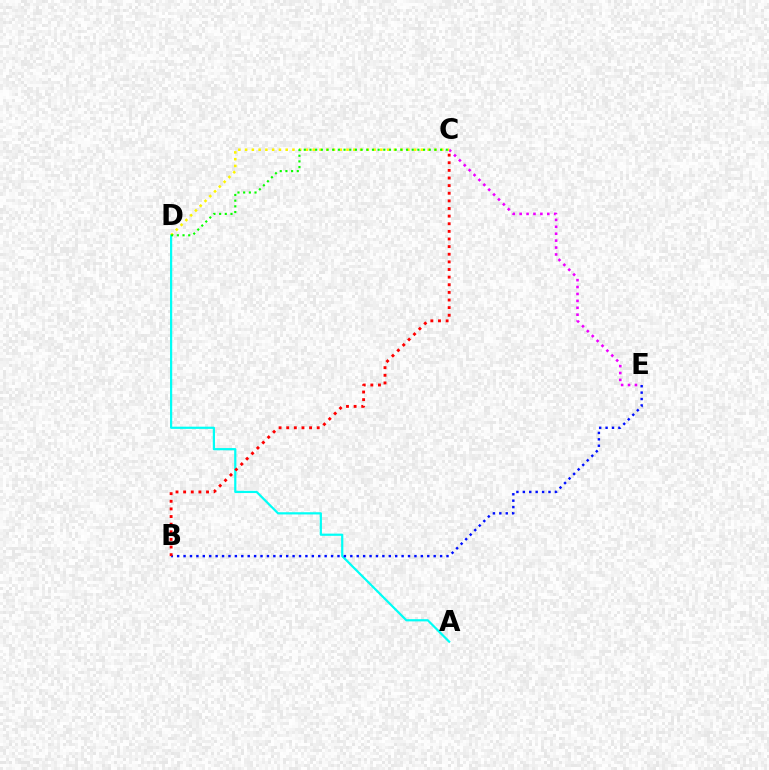{('C', 'E'): [{'color': '#ee00ff', 'line_style': 'dotted', 'thickness': 1.88}], ('A', 'D'): [{'color': '#00fff6', 'line_style': 'solid', 'thickness': 1.59}], ('C', 'D'): [{'color': '#fcf500', 'line_style': 'dotted', 'thickness': 1.84}, {'color': '#08ff00', 'line_style': 'dotted', 'thickness': 1.54}], ('B', 'E'): [{'color': '#0010ff', 'line_style': 'dotted', 'thickness': 1.74}], ('B', 'C'): [{'color': '#ff0000', 'line_style': 'dotted', 'thickness': 2.07}]}